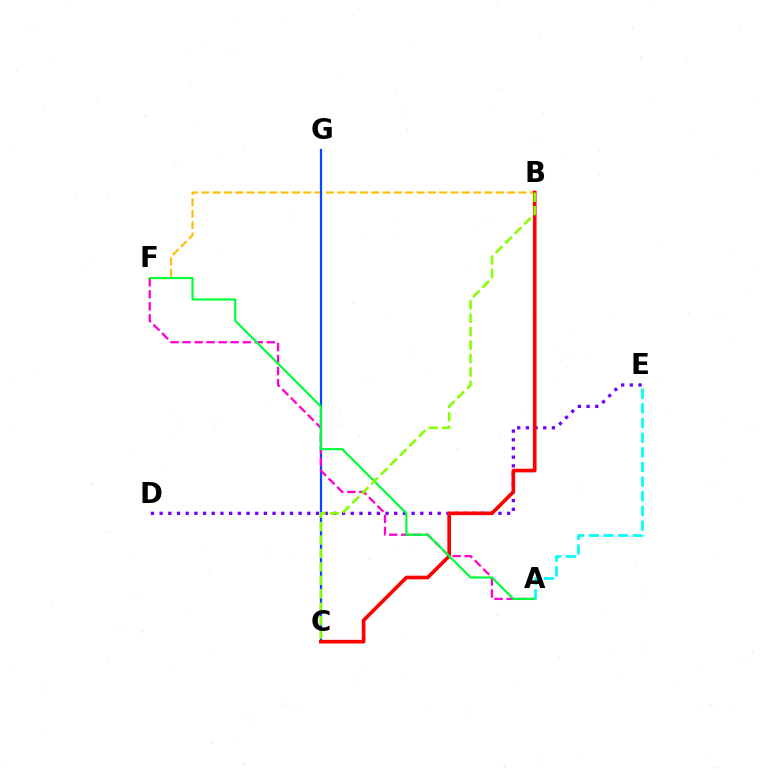{('B', 'F'): [{'color': '#ffbd00', 'line_style': 'dashed', 'thickness': 1.54}], ('C', 'G'): [{'color': '#004bff', 'line_style': 'solid', 'thickness': 1.59}], ('A', 'F'): [{'color': '#ff00cf', 'line_style': 'dashed', 'thickness': 1.64}, {'color': '#00ff39', 'line_style': 'solid', 'thickness': 1.57}], ('D', 'E'): [{'color': '#7200ff', 'line_style': 'dotted', 'thickness': 2.36}], ('B', 'C'): [{'color': '#ff0000', 'line_style': 'solid', 'thickness': 2.62}, {'color': '#84ff00', 'line_style': 'dashed', 'thickness': 1.82}], ('A', 'E'): [{'color': '#00fff6', 'line_style': 'dashed', 'thickness': 1.99}]}